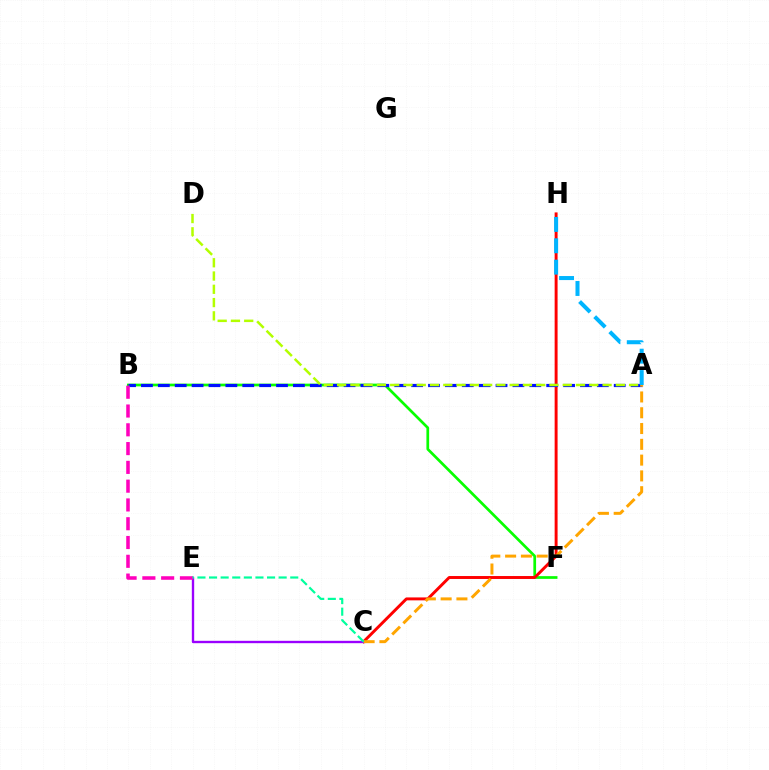{('B', 'F'): [{'color': '#08ff00', 'line_style': 'solid', 'thickness': 1.95}], ('C', 'H'): [{'color': '#ff0000', 'line_style': 'solid', 'thickness': 2.11}], ('A', 'B'): [{'color': '#0010ff', 'line_style': 'dashed', 'thickness': 2.29}], ('A', 'D'): [{'color': '#b3ff00', 'line_style': 'dashed', 'thickness': 1.8}], ('C', 'E'): [{'color': '#9b00ff', 'line_style': 'solid', 'thickness': 1.7}, {'color': '#00ff9d', 'line_style': 'dashed', 'thickness': 1.58}], ('A', 'H'): [{'color': '#00b5ff', 'line_style': 'dashed', 'thickness': 2.9}], ('B', 'E'): [{'color': '#ff00bd', 'line_style': 'dashed', 'thickness': 2.55}], ('A', 'C'): [{'color': '#ffa500', 'line_style': 'dashed', 'thickness': 2.14}]}